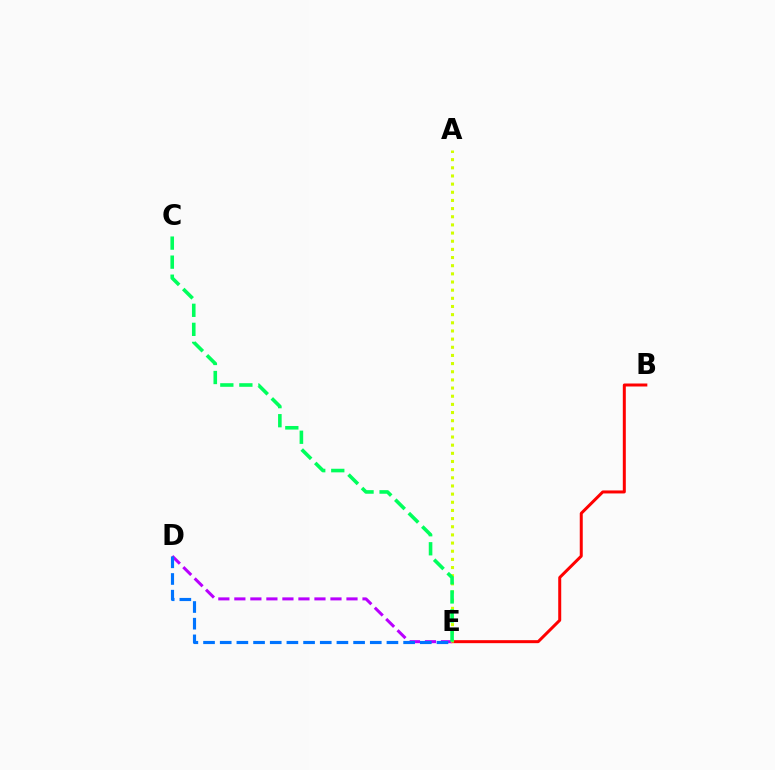{('B', 'E'): [{'color': '#ff0000', 'line_style': 'solid', 'thickness': 2.16}], ('D', 'E'): [{'color': '#b900ff', 'line_style': 'dashed', 'thickness': 2.18}, {'color': '#0074ff', 'line_style': 'dashed', 'thickness': 2.27}], ('A', 'E'): [{'color': '#d1ff00', 'line_style': 'dotted', 'thickness': 2.22}], ('C', 'E'): [{'color': '#00ff5c', 'line_style': 'dashed', 'thickness': 2.59}]}